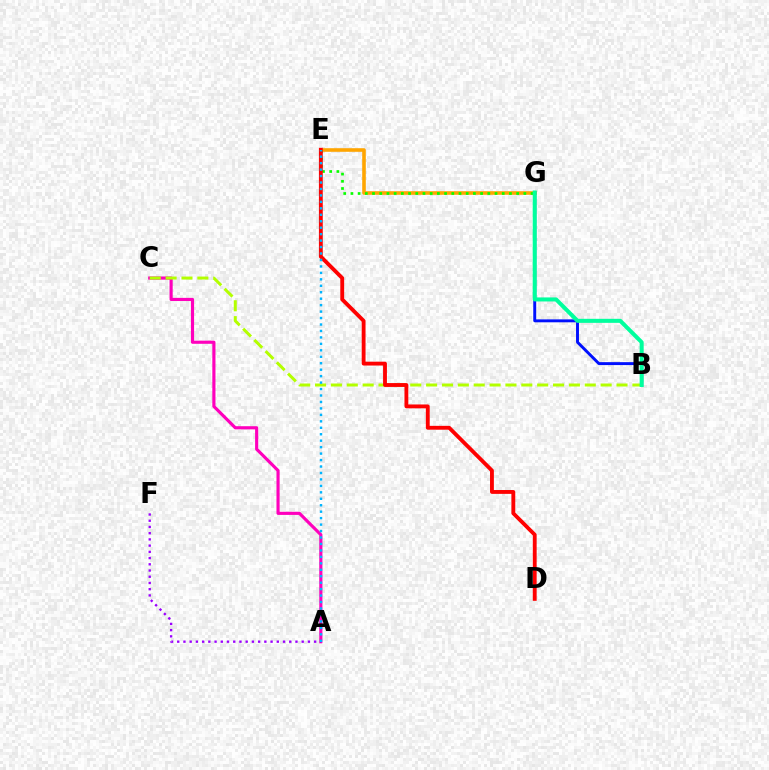{('E', 'G'): [{'color': '#ffa500', 'line_style': 'solid', 'thickness': 2.59}, {'color': '#08ff00', 'line_style': 'dotted', 'thickness': 1.96}], ('B', 'G'): [{'color': '#0010ff', 'line_style': 'solid', 'thickness': 2.11}, {'color': '#00ff9d', 'line_style': 'solid', 'thickness': 2.91}], ('A', 'C'): [{'color': '#ff00bd', 'line_style': 'solid', 'thickness': 2.27}], ('B', 'C'): [{'color': '#b3ff00', 'line_style': 'dashed', 'thickness': 2.16}], ('D', 'E'): [{'color': '#ff0000', 'line_style': 'solid', 'thickness': 2.77}], ('A', 'F'): [{'color': '#9b00ff', 'line_style': 'dotted', 'thickness': 1.69}], ('A', 'E'): [{'color': '#00b5ff', 'line_style': 'dotted', 'thickness': 1.75}]}